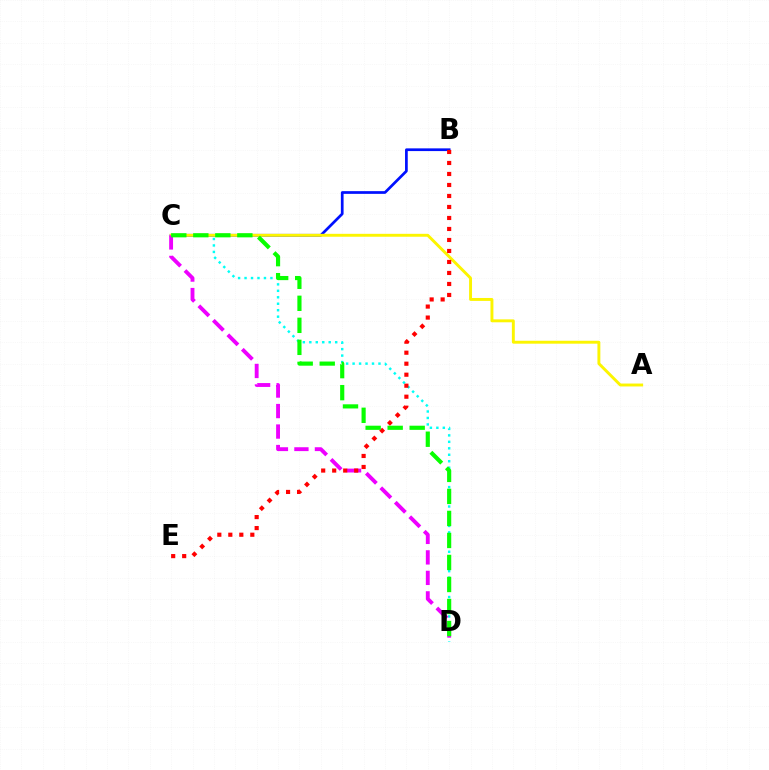{('C', 'D'): [{'color': '#00fff6', 'line_style': 'dotted', 'thickness': 1.76}, {'color': '#ee00ff', 'line_style': 'dashed', 'thickness': 2.78}, {'color': '#08ff00', 'line_style': 'dashed', 'thickness': 2.99}], ('B', 'C'): [{'color': '#0010ff', 'line_style': 'solid', 'thickness': 1.95}], ('A', 'C'): [{'color': '#fcf500', 'line_style': 'solid', 'thickness': 2.1}], ('B', 'E'): [{'color': '#ff0000', 'line_style': 'dotted', 'thickness': 2.99}]}